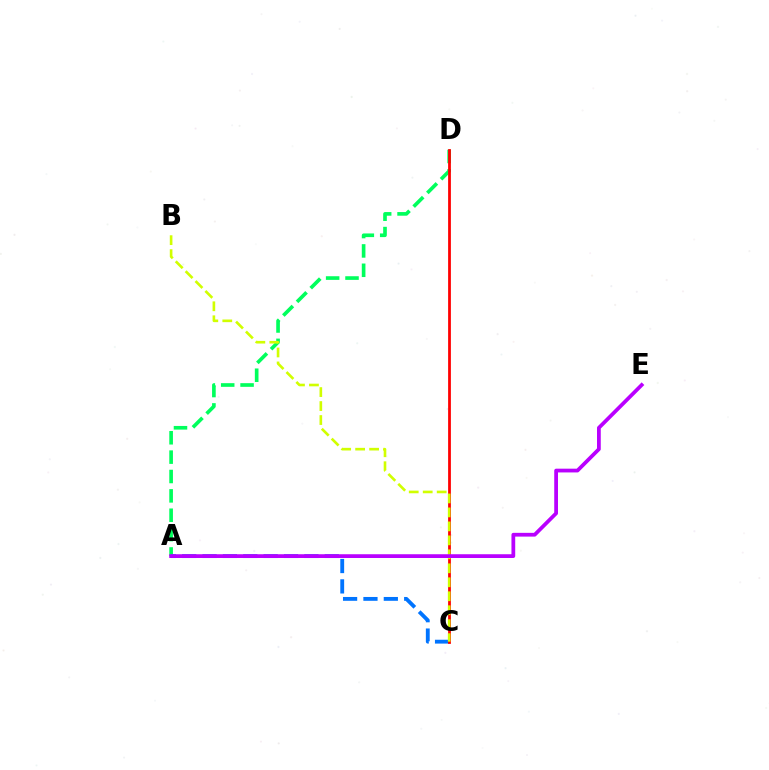{('A', 'D'): [{'color': '#00ff5c', 'line_style': 'dashed', 'thickness': 2.63}], ('A', 'C'): [{'color': '#0074ff', 'line_style': 'dashed', 'thickness': 2.77}], ('C', 'D'): [{'color': '#ff0000', 'line_style': 'solid', 'thickness': 2.0}], ('B', 'C'): [{'color': '#d1ff00', 'line_style': 'dashed', 'thickness': 1.9}], ('A', 'E'): [{'color': '#b900ff', 'line_style': 'solid', 'thickness': 2.71}]}